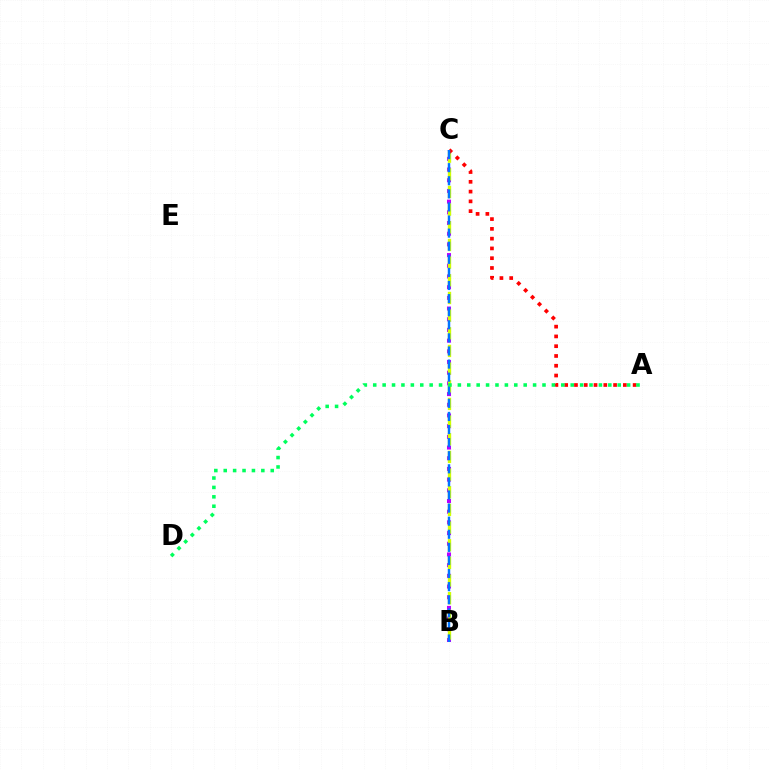{('B', 'C'): [{'color': '#b900ff', 'line_style': 'dotted', 'thickness': 2.9}, {'color': '#d1ff00', 'line_style': 'dashed', 'thickness': 2.4}, {'color': '#0074ff', 'line_style': 'dashed', 'thickness': 1.78}], ('A', 'C'): [{'color': '#ff0000', 'line_style': 'dotted', 'thickness': 2.66}], ('A', 'D'): [{'color': '#00ff5c', 'line_style': 'dotted', 'thickness': 2.55}]}